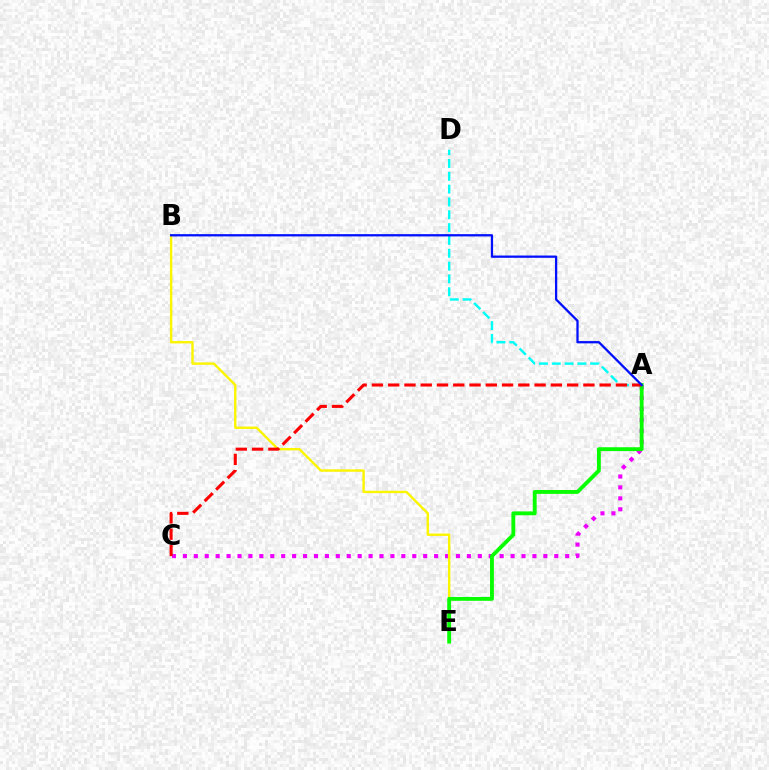{('A', 'C'): [{'color': '#ee00ff', 'line_style': 'dotted', 'thickness': 2.97}, {'color': '#ff0000', 'line_style': 'dashed', 'thickness': 2.21}], ('B', 'E'): [{'color': '#fcf500', 'line_style': 'solid', 'thickness': 1.72}], ('A', 'D'): [{'color': '#00fff6', 'line_style': 'dashed', 'thickness': 1.74}], ('A', 'E'): [{'color': '#08ff00', 'line_style': 'solid', 'thickness': 2.77}], ('A', 'B'): [{'color': '#0010ff', 'line_style': 'solid', 'thickness': 1.64}]}